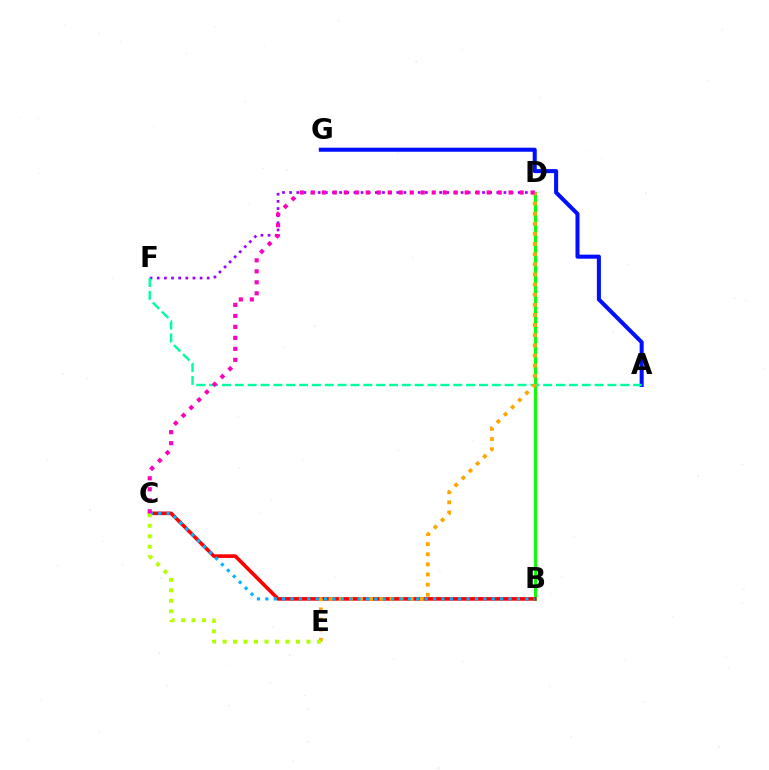{('D', 'F'): [{'color': '#9b00ff', 'line_style': 'dotted', 'thickness': 1.94}], ('B', 'D'): [{'color': '#08ff00', 'line_style': 'solid', 'thickness': 2.1}], ('A', 'G'): [{'color': '#0010ff', 'line_style': 'solid', 'thickness': 2.91}], ('A', 'F'): [{'color': '#00ff9d', 'line_style': 'dashed', 'thickness': 1.75}], ('B', 'C'): [{'color': '#ff0000', 'line_style': 'solid', 'thickness': 2.62}, {'color': '#00b5ff', 'line_style': 'dotted', 'thickness': 2.28}], ('D', 'E'): [{'color': '#ffa500', 'line_style': 'dotted', 'thickness': 2.75}], ('C', 'E'): [{'color': '#b3ff00', 'line_style': 'dotted', 'thickness': 2.85}], ('C', 'D'): [{'color': '#ff00bd', 'line_style': 'dotted', 'thickness': 2.99}]}